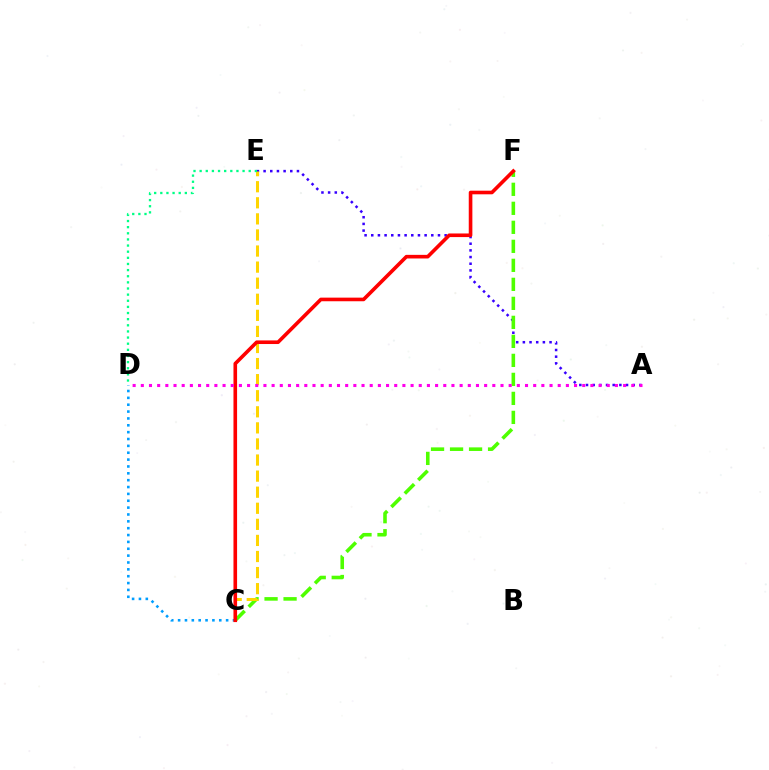{('A', 'E'): [{'color': '#3700ff', 'line_style': 'dotted', 'thickness': 1.81}], ('C', 'F'): [{'color': '#4fff00', 'line_style': 'dashed', 'thickness': 2.58}, {'color': '#ff0000', 'line_style': 'solid', 'thickness': 2.61}], ('C', 'E'): [{'color': '#ffd500', 'line_style': 'dashed', 'thickness': 2.18}], ('D', 'E'): [{'color': '#00ff86', 'line_style': 'dotted', 'thickness': 1.67}], ('C', 'D'): [{'color': '#009eff', 'line_style': 'dotted', 'thickness': 1.86}], ('A', 'D'): [{'color': '#ff00ed', 'line_style': 'dotted', 'thickness': 2.22}]}